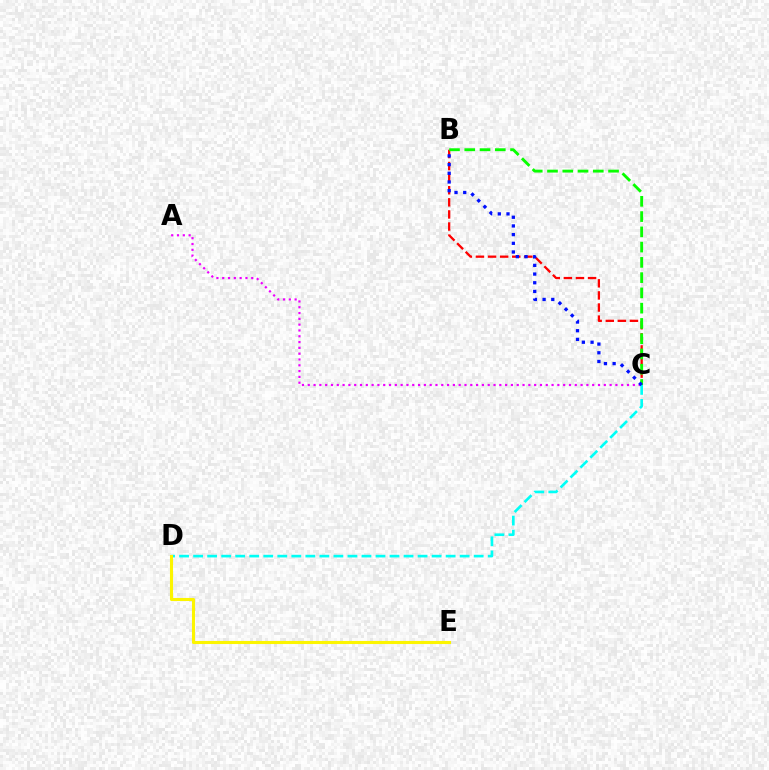{('B', 'C'): [{'color': '#ff0000', 'line_style': 'dashed', 'thickness': 1.64}, {'color': '#08ff00', 'line_style': 'dashed', 'thickness': 2.07}, {'color': '#0010ff', 'line_style': 'dotted', 'thickness': 2.36}], ('A', 'C'): [{'color': '#ee00ff', 'line_style': 'dotted', 'thickness': 1.58}], ('C', 'D'): [{'color': '#00fff6', 'line_style': 'dashed', 'thickness': 1.91}], ('D', 'E'): [{'color': '#fcf500', 'line_style': 'solid', 'thickness': 2.21}]}